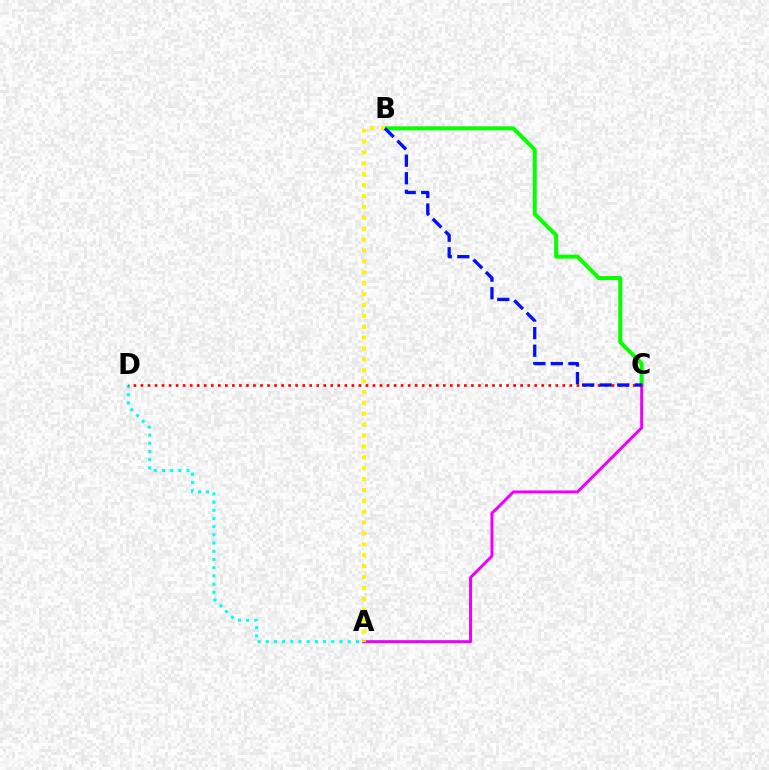{('B', 'C'): [{'color': '#08ff00', 'line_style': 'solid', 'thickness': 2.88}, {'color': '#0010ff', 'line_style': 'dashed', 'thickness': 2.38}], ('A', 'C'): [{'color': '#ee00ff', 'line_style': 'solid', 'thickness': 2.16}], ('A', 'D'): [{'color': '#00fff6', 'line_style': 'dotted', 'thickness': 2.23}], ('A', 'B'): [{'color': '#fcf500', 'line_style': 'dotted', 'thickness': 2.96}], ('C', 'D'): [{'color': '#ff0000', 'line_style': 'dotted', 'thickness': 1.91}]}